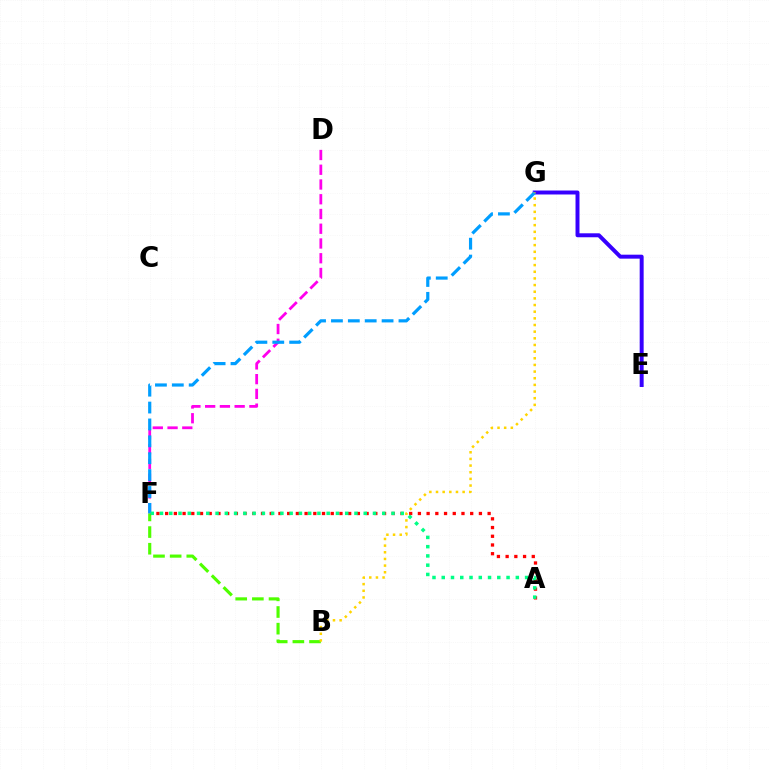{('D', 'F'): [{'color': '#ff00ed', 'line_style': 'dashed', 'thickness': 2.0}], ('B', 'F'): [{'color': '#4fff00', 'line_style': 'dashed', 'thickness': 2.26}], ('A', 'F'): [{'color': '#ff0000', 'line_style': 'dotted', 'thickness': 2.37}, {'color': '#00ff86', 'line_style': 'dotted', 'thickness': 2.52}], ('E', 'G'): [{'color': '#3700ff', 'line_style': 'solid', 'thickness': 2.85}], ('F', 'G'): [{'color': '#009eff', 'line_style': 'dashed', 'thickness': 2.29}], ('B', 'G'): [{'color': '#ffd500', 'line_style': 'dotted', 'thickness': 1.81}]}